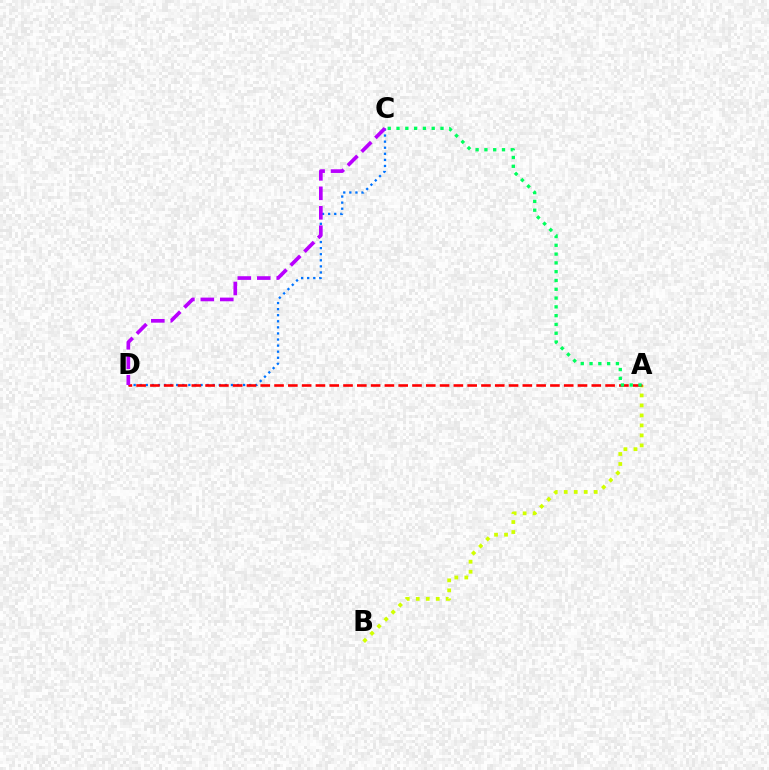{('C', 'D'): [{'color': '#0074ff', 'line_style': 'dotted', 'thickness': 1.65}, {'color': '#b900ff', 'line_style': 'dashed', 'thickness': 2.64}], ('A', 'B'): [{'color': '#d1ff00', 'line_style': 'dotted', 'thickness': 2.72}], ('A', 'D'): [{'color': '#ff0000', 'line_style': 'dashed', 'thickness': 1.87}], ('A', 'C'): [{'color': '#00ff5c', 'line_style': 'dotted', 'thickness': 2.39}]}